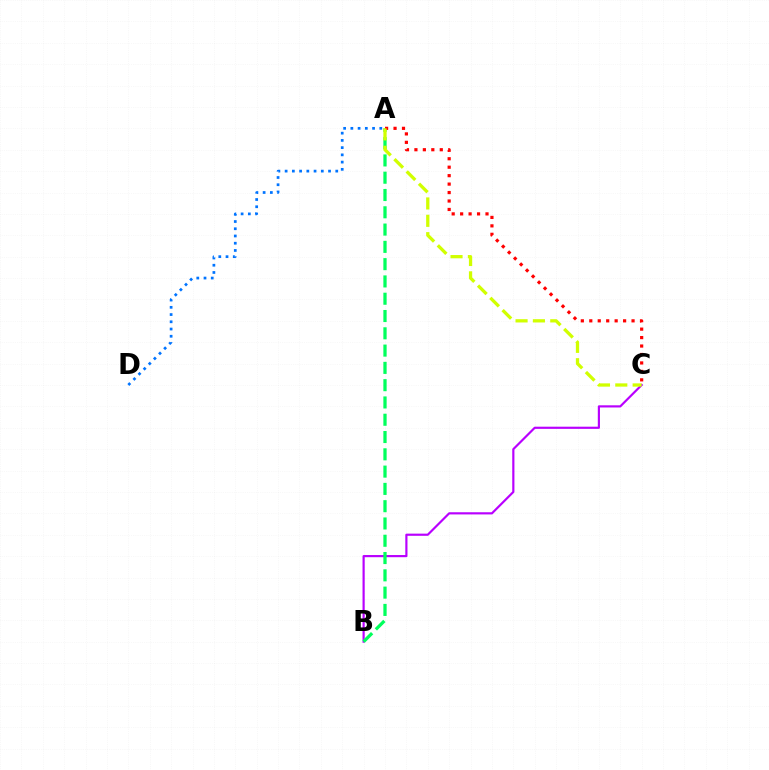{('B', 'C'): [{'color': '#b900ff', 'line_style': 'solid', 'thickness': 1.57}], ('A', 'D'): [{'color': '#0074ff', 'line_style': 'dotted', 'thickness': 1.97}], ('A', 'B'): [{'color': '#00ff5c', 'line_style': 'dashed', 'thickness': 2.35}], ('A', 'C'): [{'color': '#ff0000', 'line_style': 'dotted', 'thickness': 2.3}, {'color': '#d1ff00', 'line_style': 'dashed', 'thickness': 2.36}]}